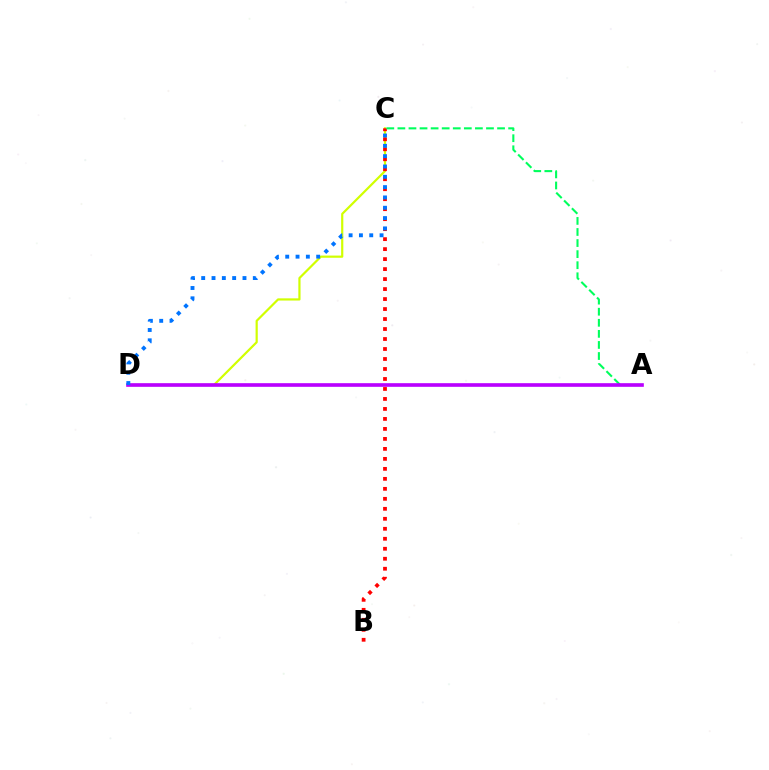{('C', 'D'): [{'color': '#d1ff00', 'line_style': 'solid', 'thickness': 1.58}, {'color': '#0074ff', 'line_style': 'dotted', 'thickness': 2.8}], ('B', 'C'): [{'color': '#ff0000', 'line_style': 'dotted', 'thickness': 2.71}], ('A', 'C'): [{'color': '#00ff5c', 'line_style': 'dashed', 'thickness': 1.5}], ('A', 'D'): [{'color': '#b900ff', 'line_style': 'solid', 'thickness': 2.62}]}